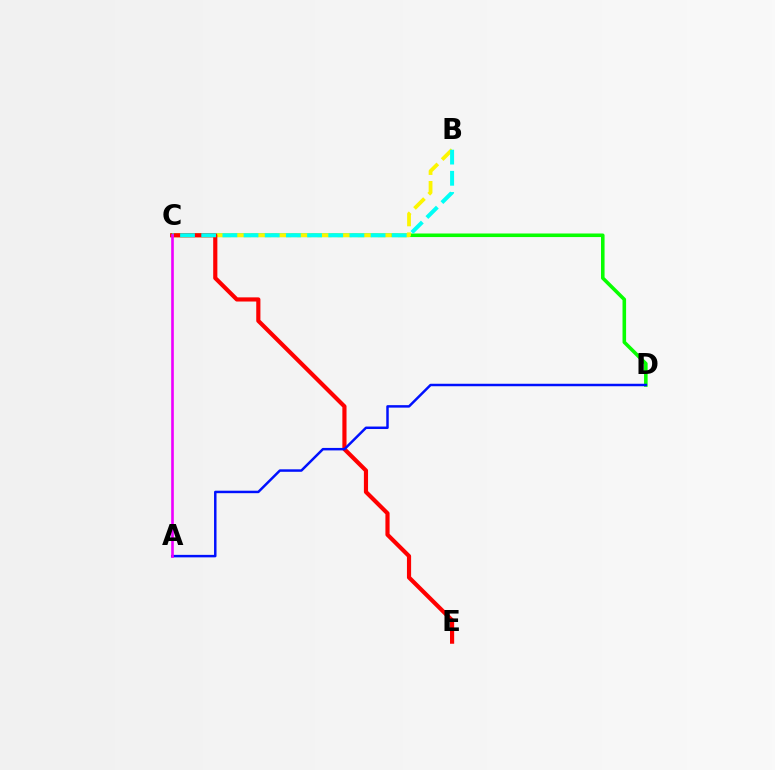{('C', 'D'): [{'color': '#08ff00', 'line_style': 'solid', 'thickness': 2.57}], ('B', 'C'): [{'color': '#fcf500', 'line_style': 'dashed', 'thickness': 2.73}, {'color': '#00fff6', 'line_style': 'dashed', 'thickness': 2.88}], ('C', 'E'): [{'color': '#ff0000', 'line_style': 'solid', 'thickness': 3.0}], ('A', 'D'): [{'color': '#0010ff', 'line_style': 'solid', 'thickness': 1.78}], ('A', 'C'): [{'color': '#ee00ff', 'line_style': 'solid', 'thickness': 1.9}]}